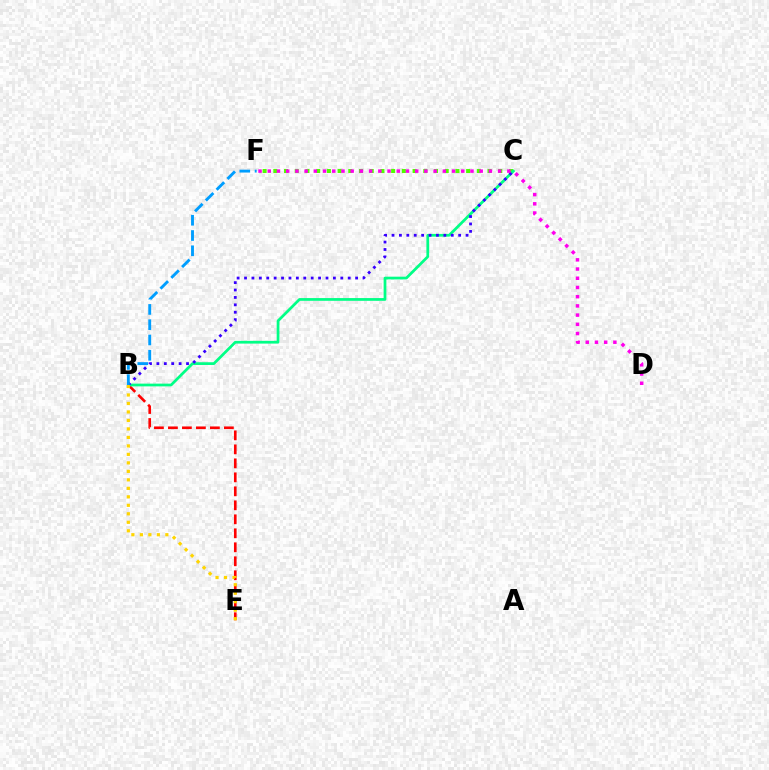{('B', 'E'): [{'color': '#ff0000', 'line_style': 'dashed', 'thickness': 1.9}, {'color': '#ffd500', 'line_style': 'dotted', 'thickness': 2.31}], ('C', 'F'): [{'color': '#4fff00', 'line_style': 'dotted', 'thickness': 2.91}], ('B', 'C'): [{'color': '#00ff86', 'line_style': 'solid', 'thickness': 1.97}, {'color': '#3700ff', 'line_style': 'dotted', 'thickness': 2.01}], ('B', 'F'): [{'color': '#009eff', 'line_style': 'dashed', 'thickness': 2.07}], ('D', 'F'): [{'color': '#ff00ed', 'line_style': 'dotted', 'thickness': 2.5}]}